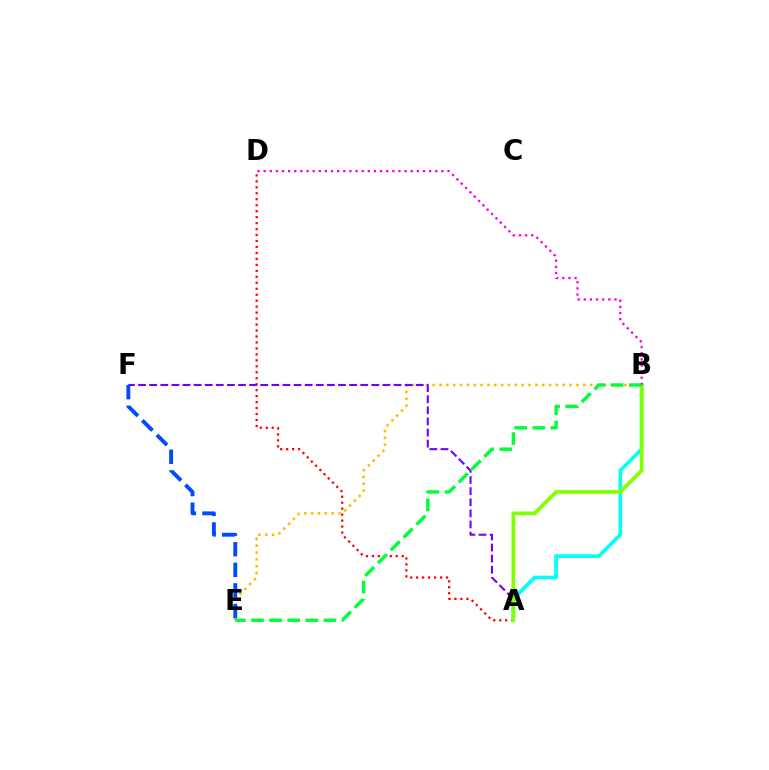{('B', 'E'): [{'color': '#ffbd00', 'line_style': 'dotted', 'thickness': 1.86}, {'color': '#00ff39', 'line_style': 'dashed', 'thickness': 2.46}], ('A', 'D'): [{'color': '#ff0000', 'line_style': 'dotted', 'thickness': 1.62}], ('A', 'B'): [{'color': '#00fff6', 'line_style': 'solid', 'thickness': 2.64}, {'color': '#84ff00', 'line_style': 'solid', 'thickness': 2.68}], ('A', 'F'): [{'color': '#7200ff', 'line_style': 'dashed', 'thickness': 1.51}], ('E', 'F'): [{'color': '#004bff', 'line_style': 'dashed', 'thickness': 2.8}], ('B', 'D'): [{'color': '#ff00cf', 'line_style': 'dotted', 'thickness': 1.67}]}